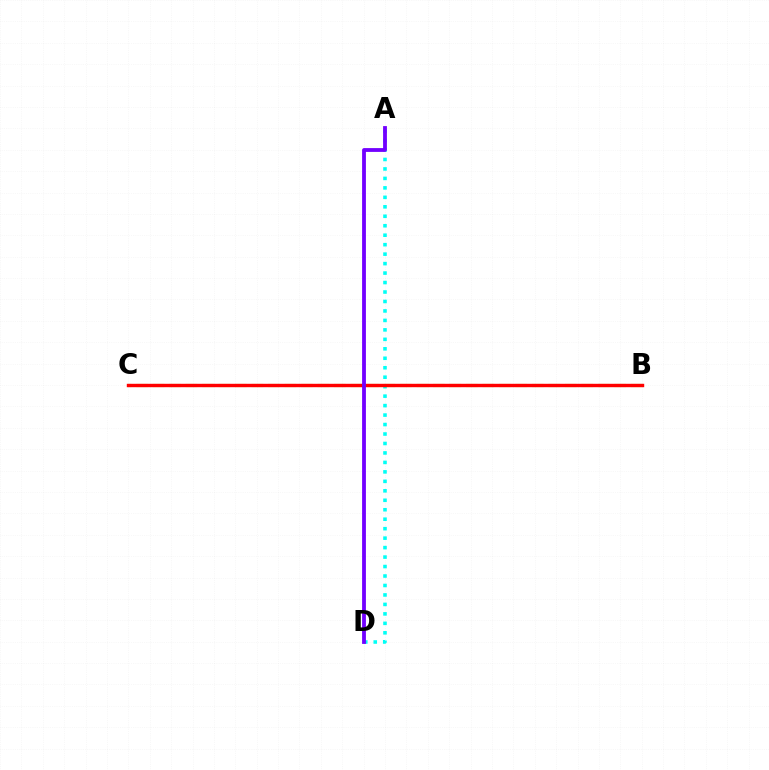{('A', 'D'): [{'color': '#00fff6', 'line_style': 'dotted', 'thickness': 2.57}, {'color': '#7200ff', 'line_style': 'solid', 'thickness': 2.74}], ('B', 'C'): [{'color': '#84ff00', 'line_style': 'dashed', 'thickness': 2.24}, {'color': '#ff0000', 'line_style': 'solid', 'thickness': 2.45}]}